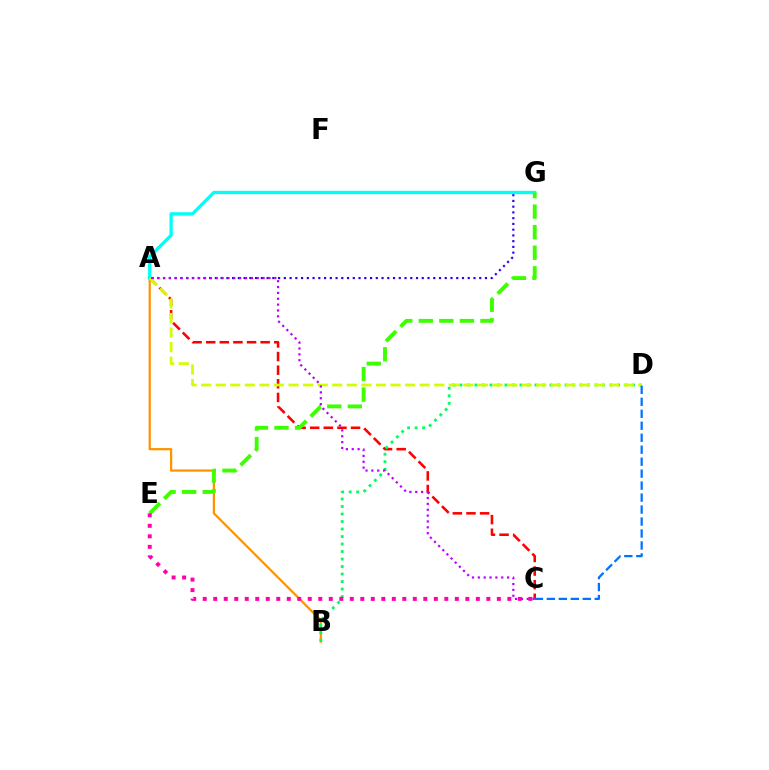{('A', 'C'): [{'color': '#ff0000', 'line_style': 'dashed', 'thickness': 1.85}, {'color': '#b900ff', 'line_style': 'dotted', 'thickness': 1.59}], ('A', 'G'): [{'color': '#2500ff', 'line_style': 'dotted', 'thickness': 1.56}, {'color': '#00fff6', 'line_style': 'solid', 'thickness': 2.39}], ('A', 'B'): [{'color': '#ff9400', 'line_style': 'solid', 'thickness': 1.62}], ('B', 'D'): [{'color': '#00ff5c', 'line_style': 'dotted', 'thickness': 2.04}], ('E', 'G'): [{'color': '#3dff00', 'line_style': 'dashed', 'thickness': 2.79}], ('A', 'D'): [{'color': '#d1ff00', 'line_style': 'dashed', 'thickness': 1.98}], ('C', 'E'): [{'color': '#ff00ac', 'line_style': 'dotted', 'thickness': 2.85}], ('C', 'D'): [{'color': '#0074ff', 'line_style': 'dashed', 'thickness': 1.63}]}